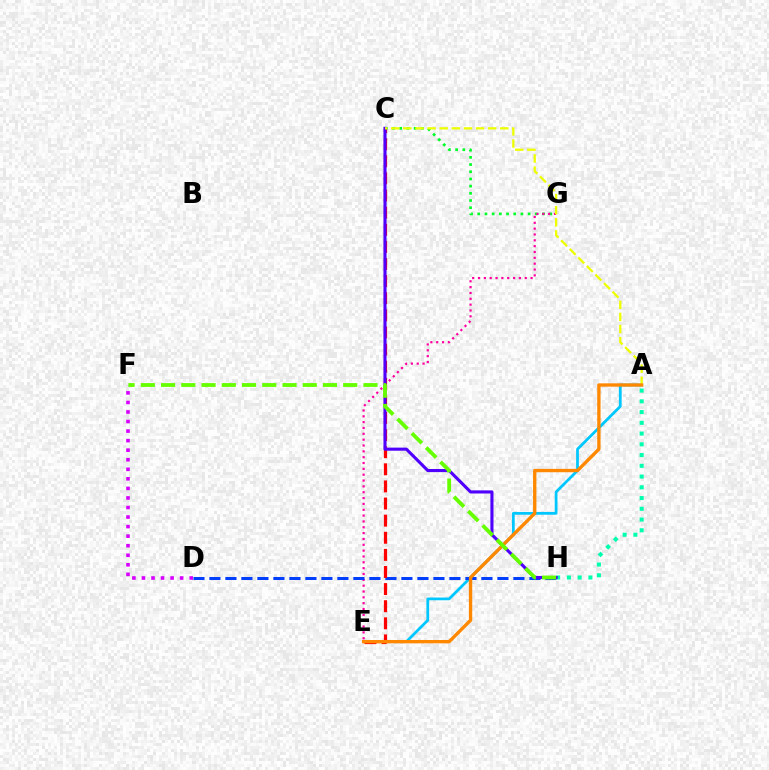{('C', 'G'): [{'color': '#00ff27', 'line_style': 'dotted', 'thickness': 1.95}], ('E', 'G'): [{'color': '#ff00a0', 'line_style': 'dotted', 'thickness': 1.59}], ('D', 'F'): [{'color': '#d600ff', 'line_style': 'dotted', 'thickness': 2.59}], ('A', 'E'): [{'color': '#00c7ff', 'line_style': 'solid', 'thickness': 1.98}, {'color': '#ff8800', 'line_style': 'solid', 'thickness': 2.41}], ('D', 'H'): [{'color': '#003fff', 'line_style': 'dashed', 'thickness': 2.17}], ('A', 'H'): [{'color': '#00ffaf', 'line_style': 'dotted', 'thickness': 2.92}], ('C', 'E'): [{'color': '#ff0000', 'line_style': 'dashed', 'thickness': 2.32}], ('C', 'H'): [{'color': '#4f00ff', 'line_style': 'solid', 'thickness': 2.23}], ('A', 'C'): [{'color': '#eeff00', 'line_style': 'dashed', 'thickness': 1.65}], ('F', 'H'): [{'color': '#66ff00', 'line_style': 'dashed', 'thickness': 2.75}]}